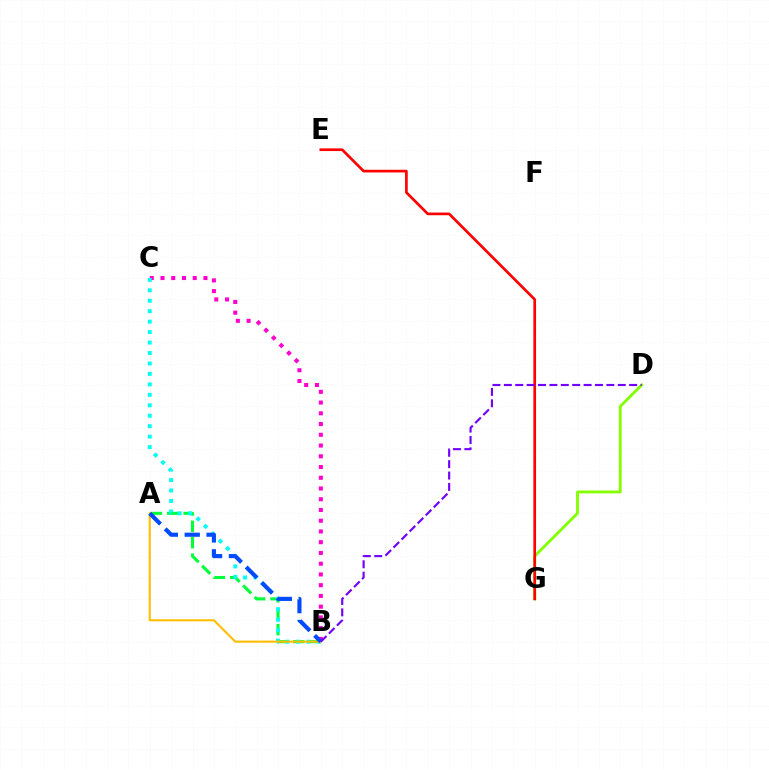{('B', 'C'): [{'color': '#ff00cf', 'line_style': 'dotted', 'thickness': 2.92}, {'color': '#00fff6', 'line_style': 'dotted', 'thickness': 2.84}], ('A', 'B'): [{'color': '#00ff39', 'line_style': 'dashed', 'thickness': 2.22}, {'color': '#ffbd00', 'line_style': 'solid', 'thickness': 1.5}, {'color': '#004bff', 'line_style': 'dashed', 'thickness': 2.97}], ('D', 'G'): [{'color': '#84ff00', 'line_style': 'solid', 'thickness': 2.05}], ('E', 'G'): [{'color': '#ff0000', 'line_style': 'solid', 'thickness': 1.93}], ('B', 'D'): [{'color': '#7200ff', 'line_style': 'dashed', 'thickness': 1.55}]}